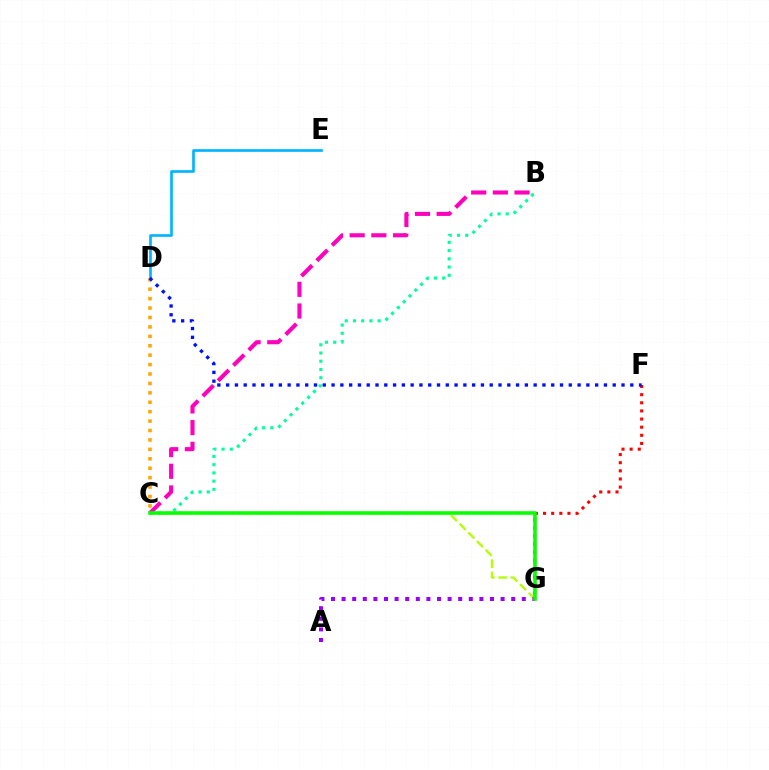{('D', 'E'): [{'color': '#00b5ff', 'line_style': 'solid', 'thickness': 1.91}], ('B', 'C'): [{'color': '#ff00bd', 'line_style': 'dashed', 'thickness': 2.95}, {'color': '#00ff9d', 'line_style': 'dotted', 'thickness': 2.24}], ('F', 'G'): [{'color': '#ff0000', 'line_style': 'dotted', 'thickness': 2.21}], ('C', 'G'): [{'color': '#b3ff00', 'line_style': 'dashed', 'thickness': 1.66}, {'color': '#08ff00', 'line_style': 'solid', 'thickness': 2.58}], ('C', 'D'): [{'color': '#ffa500', 'line_style': 'dotted', 'thickness': 2.56}], ('A', 'G'): [{'color': '#9b00ff', 'line_style': 'dotted', 'thickness': 2.88}], ('D', 'F'): [{'color': '#0010ff', 'line_style': 'dotted', 'thickness': 2.39}]}